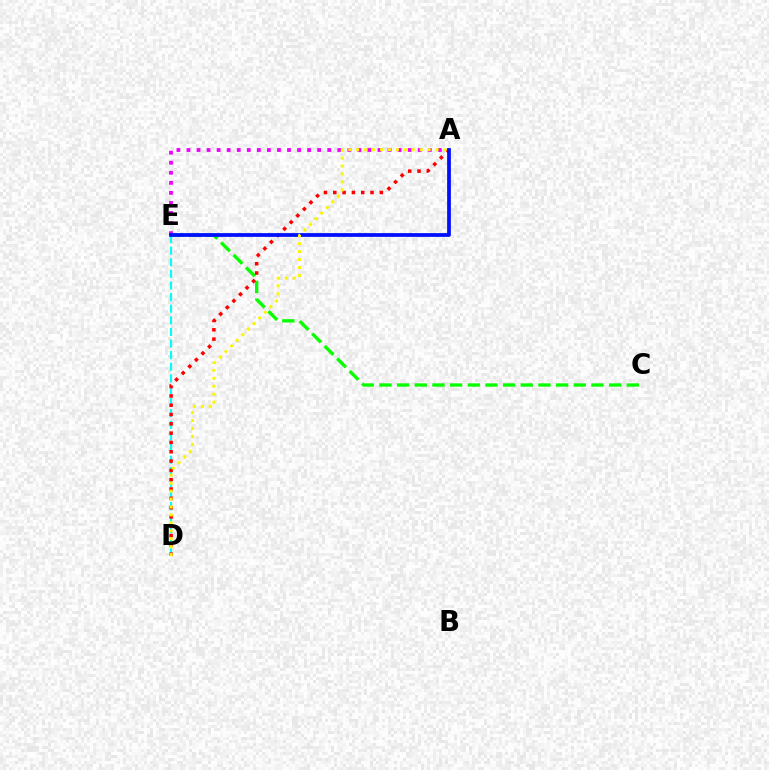{('D', 'E'): [{'color': '#00fff6', 'line_style': 'dashed', 'thickness': 1.58}], ('C', 'E'): [{'color': '#08ff00', 'line_style': 'dashed', 'thickness': 2.4}], ('A', 'D'): [{'color': '#ff0000', 'line_style': 'dotted', 'thickness': 2.53}, {'color': '#fcf500', 'line_style': 'dotted', 'thickness': 2.16}], ('A', 'E'): [{'color': '#ee00ff', 'line_style': 'dotted', 'thickness': 2.73}, {'color': '#0010ff', 'line_style': 'solid', 'thickness': 2.71}]}